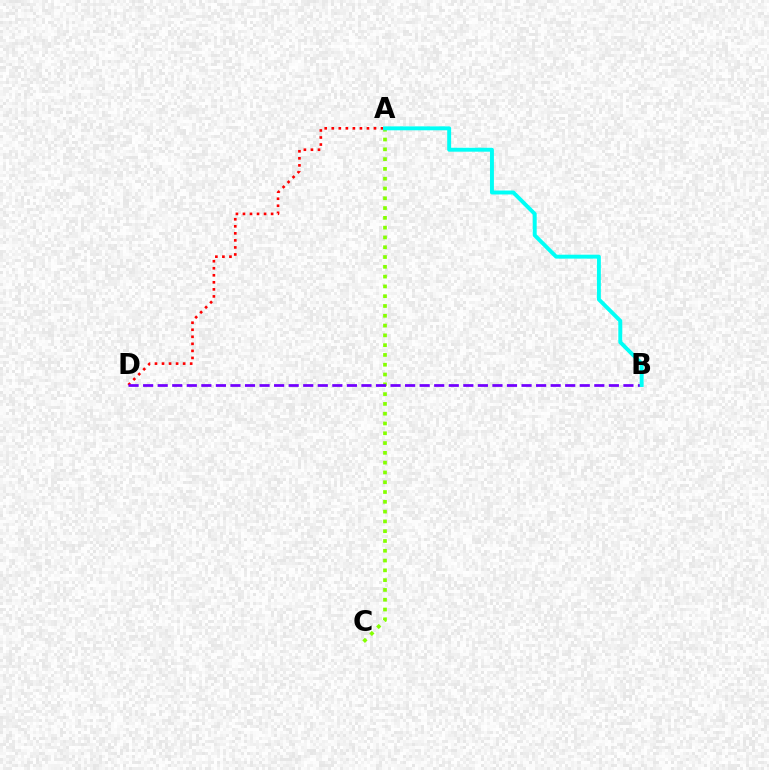{('A', 'C'): [{'color': '#84ff00', 'line_style': 'dotted', 'thickness': 2.66}], ('A', 'D'): [{'color': '#ff0000', 'line_style': 'dotted', 'thickness': 1.91}], ('B', 'D'): [{'color': '#7200ff', 'line_style': 'dashed', 'thickness': 1.98}], ('A', 'B'): [{'color': '#00fff6', 'line_style': 'solid', 'thickness': 2.83}]}